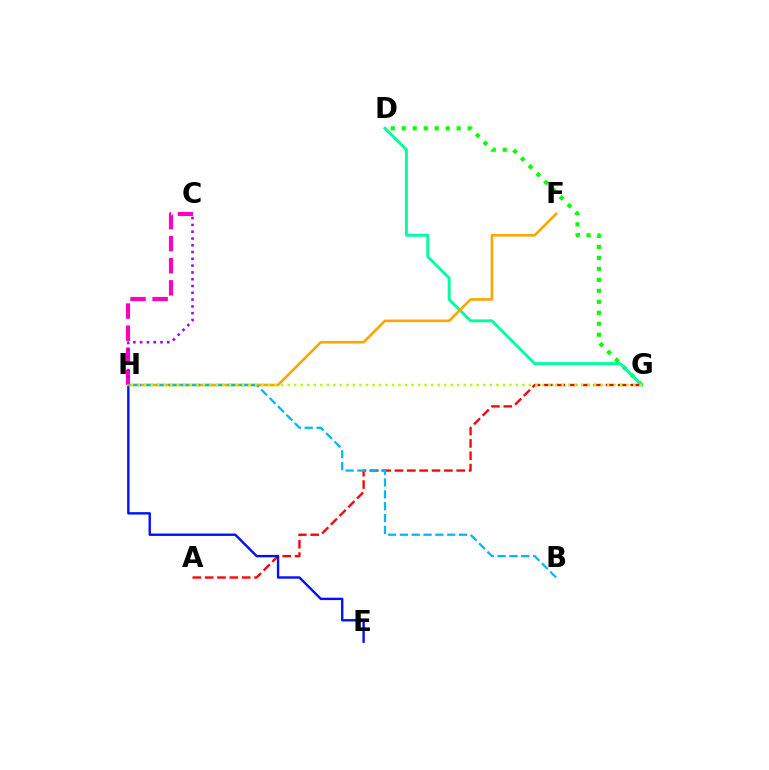{('D', 'G'): [{'color': '#08ff00', 'line_style': 'dotted', 'thickness': 2.98}, {'color': '#00ff9d', 'line_style': 'solid', 'thickness': 2.11}], ('C', 'H'): [{'color': '#ff00bd', 'line_style': 'dashed', 'thickness': 3.0}, {'color': '#9b00ff', 'line_style': 'dotted', 'thickness': 1.84}], ('A', 'G'): [{'color': '#ff0000', 'line_style': 'dashed', 'thickness': 1.68}], ('E', 'H'): [{'color': '#0010ff', 'line_style': 'solid', 'thickness': 1.72}], ('F', 'H'): [{'color': '#ffa500', 'line_style': 'solid', 'thickness': 1.88}], ('B', 'H'): [{'color': '#00b5ff', 'line_style': 'dashed', 'thickness': 1.61}], ('G', 'H'): [{'color': '#b3ff00', 'line_style': 'dotted', 'thickness': 1.77}]}